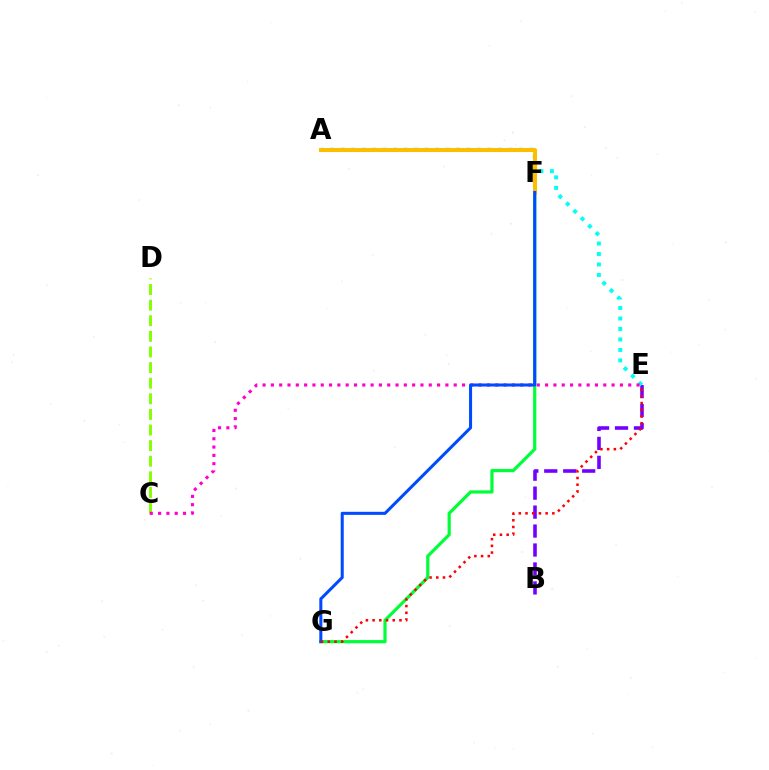{('F', 'G'): [{'color': '#00ff39', 'line_style': 'solid', 'thickness': 2.31}, {'color': '#004bff', 'line_style': 'solid', 'thickness': 2.19}], ('C', 'D'): [{'color': '#84ff00', 'line_style': 'dashed', 'thickness': 2.12}], ('B', 'E'): [{'color': '#7200ff', 'line_style': 'dashed', 'thickness': 2.58}], ('A', 'E'): [{'color': '#00fff6', 'line_style': 'dotted', 'thickness': 2.85}], ('C', 'E'): [{'color': '#ff00cf', 'line_style': 'dotted', 'thickness': 2.26}], ('A', 'F'): [{'color': '#ffbd00', 'line_style': 'solid', 'thickness': 2.91}], ('E', 'G'): [{'color': '#ff0000', 'line_style': 'dotted', 'thickness': 1.82}]}